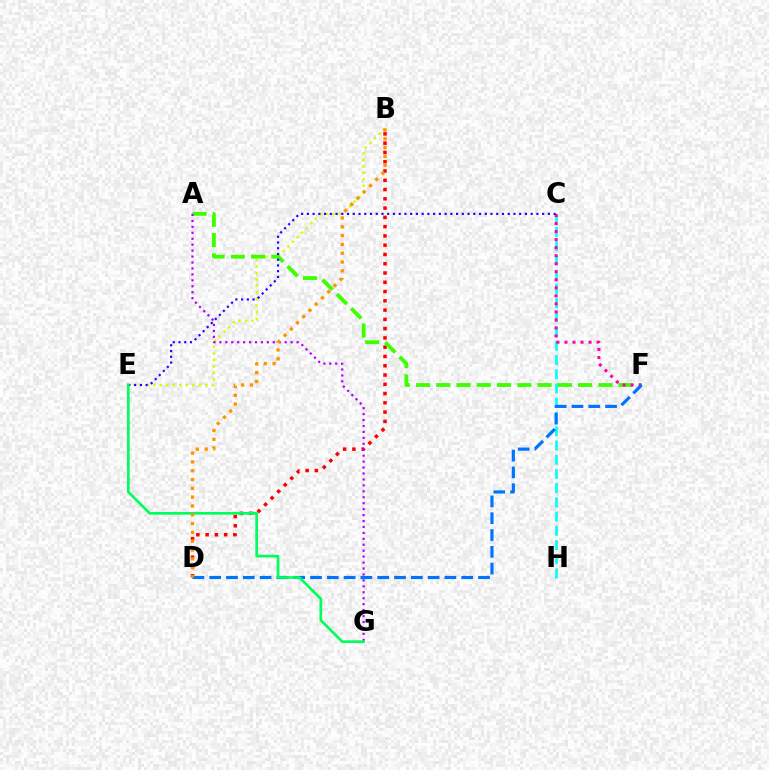{('B', 'D'): [{'color': '#ff0000', 'line_style': 'dotted', 'thickness': 2.52}, {'color': '#ff9400', 'line_style': 'dotted', 'thickness': 2.39}], ('B', 'E'): [{'color': '#d1ff00', 'line_style': 'dotted', 'thickness': 1.77}], ('C', 'H'): [{'color': '#00fff6', 'line_style': 'dashed', 'thickness': 1.93}], ('A', 'F'): [{'color': '#3dff00', 'line_style': 'dashed', 'thickness': 2.75}], ('C', 'F'): [{'color': '#ff00ac', 'line_style': 'dotted', 'thickness': 2.18}], ('A', 'G'): [{'color': '#b900ff', 'line_style': 'dotted', 'thickness': 1.61}], ('C', 'E'): [{'color': '#2500ff', 'line_style': 'dotted', 'thickness': 1.56}], ('D', 'F'): [{'color': '#0074ff', 'line_style': 'dashed', 'thickness': 2.28}], ('E', 'G'): [{'color': '#00ff5c', 'line_style': 'solid', 'thickness': 1.94}]}